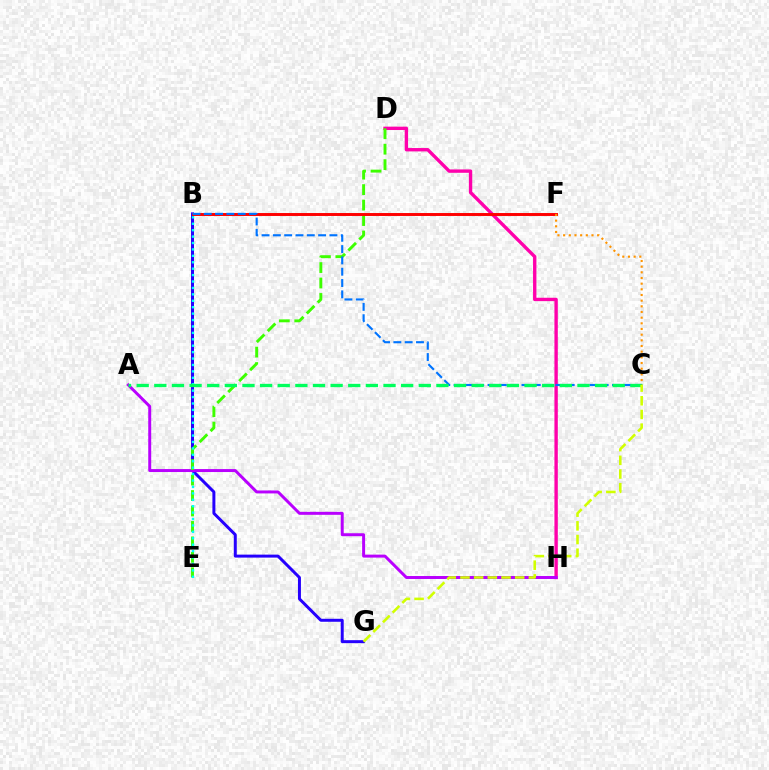{('B', 'G'): [{'color': '#2500ff', 'line_style': 'solid', 'thickness': 2.15}], ('D', 'H'): [{'color': '#ff00ac', 'line_style': 'solid', 'thickness': 2.43}], ('A', 'H'): [{'color': '#b900ff', 'line_style': 'solid', 'thickness': 2.13}], ('D', 'E'): [{'color': '#3dff00', 'line_style': 'dashed', 'thickness': 2.1}], ('B', 'F'): [{'color': '#ff0000', 'line_style': 'solid', 'thickness': 2.11}], ('B', 'C'): [{'color': '#0074ff', 'line_style': 'dashed', 'thickness': 1.54}], ('B', 'E'): [{'color': '#00fff6', 'line_style': 'dotted', 'thickness': 1.74}], ('A', 'C'): [{'color': '#00ff5c', 'line_style': 'dashed', 'thickness': 2.4}], ('C', 'G'): [{'color': '#d1ff00', 'line_style': 'dashed', 'thickness': 1.86}], ('C', 'F'): [{'color': '#ff9400', 'line_style': 'dotted', 'thickness': 1.54}]}